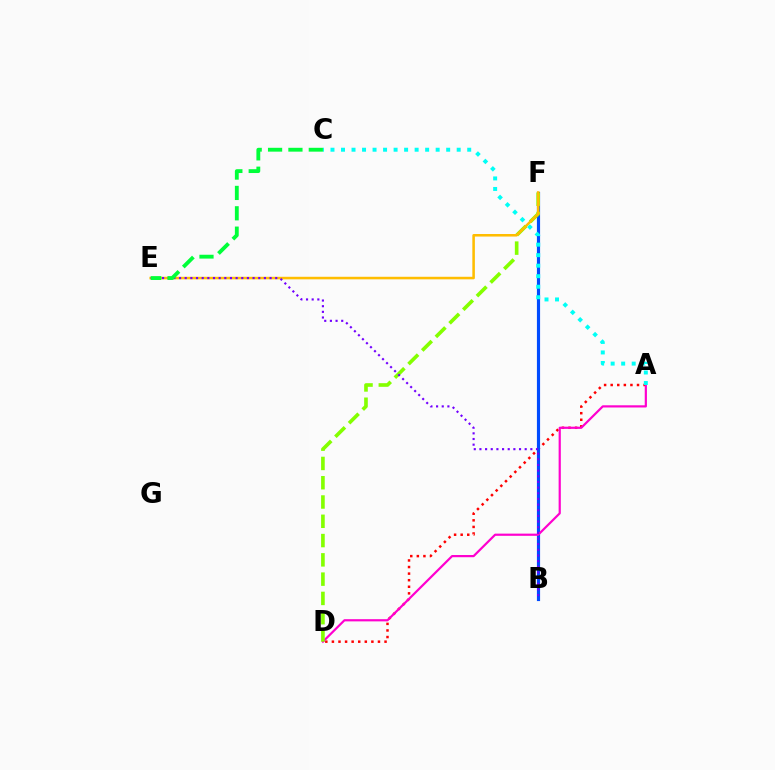{('A', 'D'): [{'color': '#ff0000', 'line_style': 'dotted', 'thickness': 1.79}, {'color': '#ff00cf', 'line_style': 'solid', 'thickness': 1.58}], ('B', 'F'): [{'color': '#004bff', 'line_style': 'solid', 'thickness': 2.28}], ('D', 'F'): [{'color': '#84ff00', 'line_style': 'dashed', 'thickness': 2.62}], ('E', 'F'): [{'color': '#ffbd00', 'line_style': 'solid', 'thickness': 1.83}], ('B', 'E'): [{'color': '#7200ff', 'line_style': 'dotted', 'thickness': 1.54}], ('A', 'C'): [{'color': '#00fff6', 'line_style': 'dotted', 'thickness': 2.86}], ('C', 'E'): [{'color': '#00ff39', 'line_style': 'dashed', 'thickness': 2.77}]}